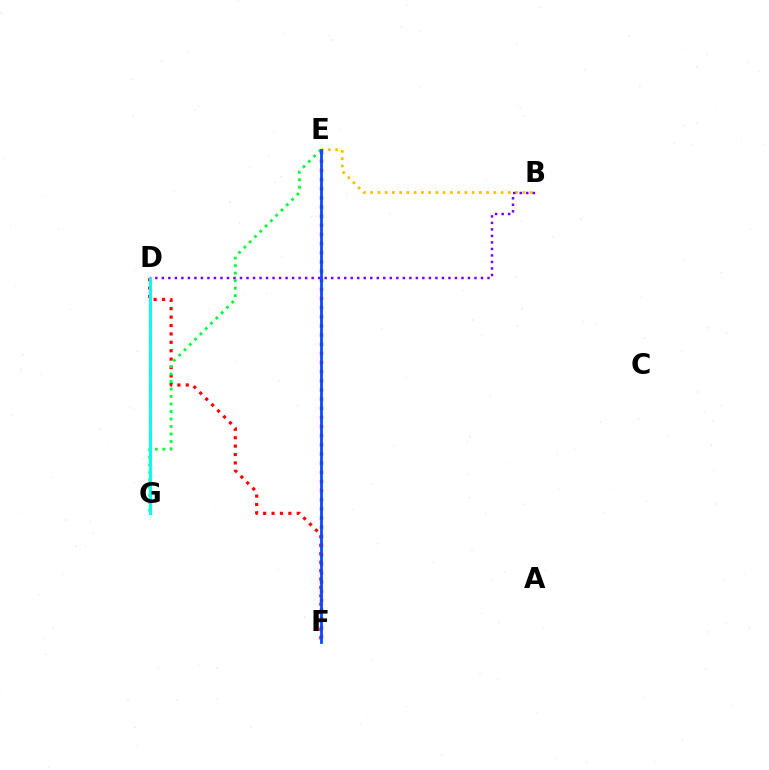{('D', 'G'): [{'color': '#84ff00', 'line_style': 'dashed', 'thickness': 2.19}, {'color': '#00fff6', 'line_style': 'solid', 'thickness': 2.11}], ('B', 'E'): [{'color': '#ffbd00', 'line_style': 'dotted', 'thickness': 1.97}], ('B', 'D'): [{'color': '#7200ff', 'line_style': 'dotted', 'thickness': 1.77}], ('D', 'F'): [{'color': '#ff0000', 'line_style': 'dotted', 'thickness': 2.28}], ('E', 'G'): [{'color': '#00ff39', 'line_style': 'dotted', 'thickness': 2.04}], ('E', 'F'): [{'color': '#ff00cf', 'line_style': 'dotted', 'thickness': 2.48}, {'color': '#004bff', 'line_style': 'solid', 'thickness': 1.99}]}